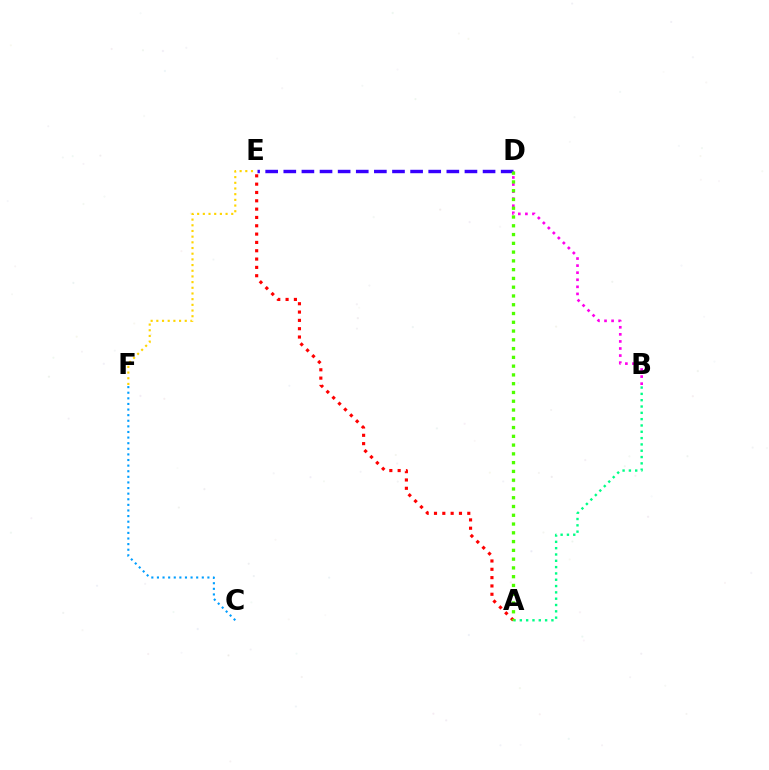{('E', 'F'): [{'color': '#ffd500', 'line_style': 'dotted', 'thickness': 1.54}], ('B', 'D'): [{'color': '#ff00ed', 'line_style': 'dotted', 'thickness': 1.92}], ('A', 'E'): [{'color': '#ff0000', 'line_style': 'dotted', 'thickness': 2.26}], ('C', 'F'): [{'color': '#009eff', 'line_style': 'dotted', 'thickness': 1.52}], ('D', 'E'): [{'color': '#3700ff', 'line_style': 'dashed', 'thickness': 2.46}], ('A', 'B'): [{'color': '#00ff86', 'line_style': 'dotted', 'thickness': 1.72}], ('A', 'D'): [{'color': '#4fff00', 'line_style': 'dotted', 'thickness': 2.38}]}